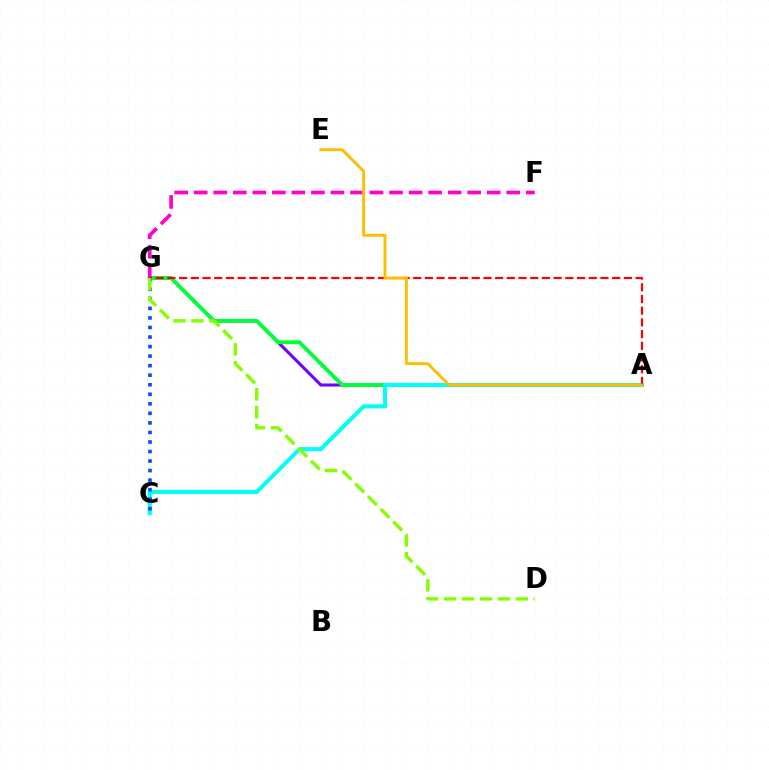{('A', 'G'): [{'color': '#7200ff', 'line_style': 'solid', 'thickness': 2.2}, {'color': '#00ff39', 'line_style': 'solid', 'thickness': 2.77}, {'color': '#ff0000', 'line_style': 'dashed', 'thickness': 1.59}], ('F', 'G'): [{'color': '#ff00cf', 'line_style': 'dashed', 'thickness': 2.65}], ('A', 'C'): [{'color': '#00fff6', 'line_style': 'solid', 'thickness': 2.93}], ('C', 'G'): [{'color': '#004bff', 'line_style': 'dotted', 'thickness': 2.59}], ('D', 'G'): [{'color': '#84ff00', 'line_style': 'dashed', 'thickness': 2.44}], ('A', 'E'): [{'color': '#ffbd00', 'line_style': 'solid', 'thickness': 2.07}]}